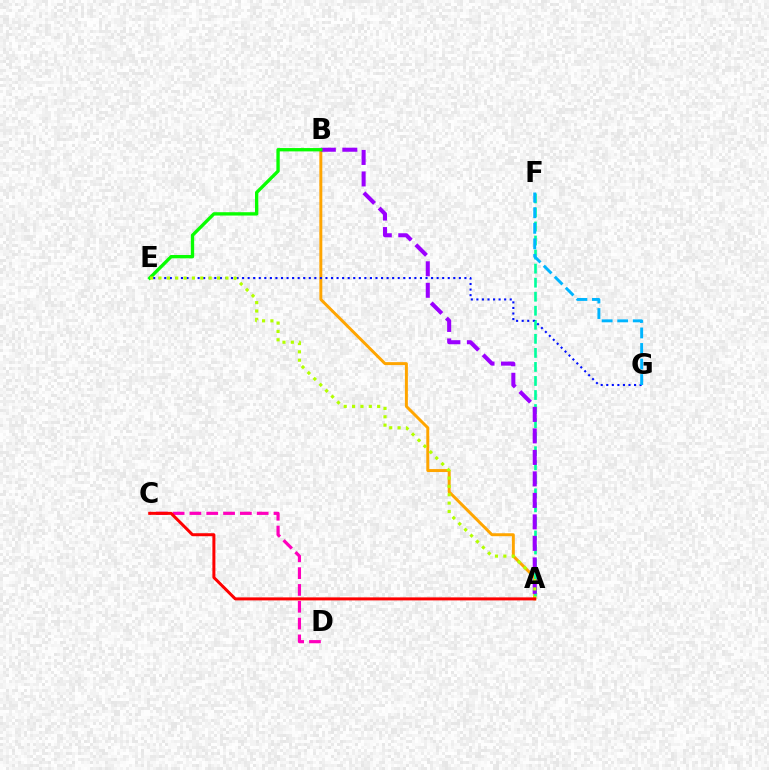{('C', 'D'): [{'color': '#ff00bd', 'line_style': 'dashed', 'thickness': 2.28}], ('A', 'B'): [{'color': '#ffa500', 'line_style': 'solid', 'thickness': 2.13}, {'color': '#9b00ff', 'line_style': 'dashed', 'thickness': 2.92}], ('A', 'F'): [{'color': '#00ff9d', 'line_style': 'dashed', 'thickness': 1.91}], ('E', 'G'): [{'color': '#0010ff', 'line_style': 'dotted', 'thickness': 1.51}], ('B', 'E'): [{'color': '#08ff00', 'line_style': 'solid', 'thickness': 2.4}], ('F', 'G'): [{'color': '#00b5ff', 'line_style': 'dashed', 'thickness': 2.11}], ('A', 'E'): [{'color': '#b3ff00', 'line_style': 'dotted', 'thickness': 2.27}], ('A', 'C'): [{'color': '#ff0000', 'line_style': 'solid', 'thickness': 2.16}]}